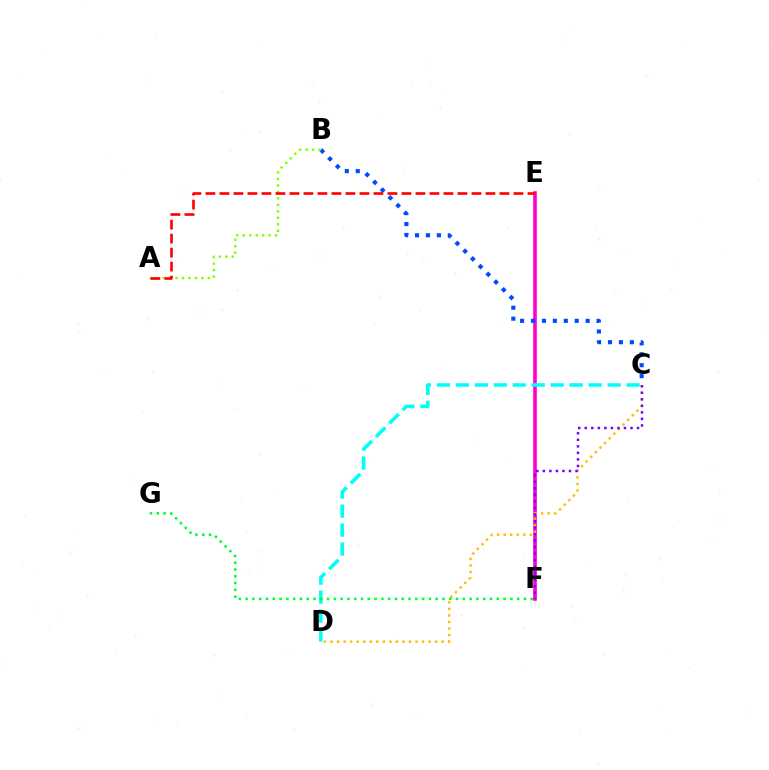{('E', 'F'): [{'color': '#ff00cf', 'line_style': 'solid', 'thickness': 2.61}], ('B', 'C'): [{'color': '#004bff', 'line_style': 'dotted', 'thickness': 2.97}], ('C', 'D'): [{'color': '#ffbd00', 'line_style': 'dotted', 'thickness': 1.78}, {'color': '#00fff6', 'line_style': 'dashed', 'thickness': 2.58}], ('A', 'B'): [{'color': '#84ff00', 'line_style': 'dotted', 'thickness': 1.76}], ('C', 'F'): [{'color': '#7200ff', 'line_style': 'dotted', 'thickness': 1.77}], ('F', 'G'): [{'color': '#00ff39', 'line_style': 'dotted', 'thickness': 1.84}], ('A', 'E'): [{'color': '#ff0000', 'line_style': 'dashed', 'thickness': 1.9}]}